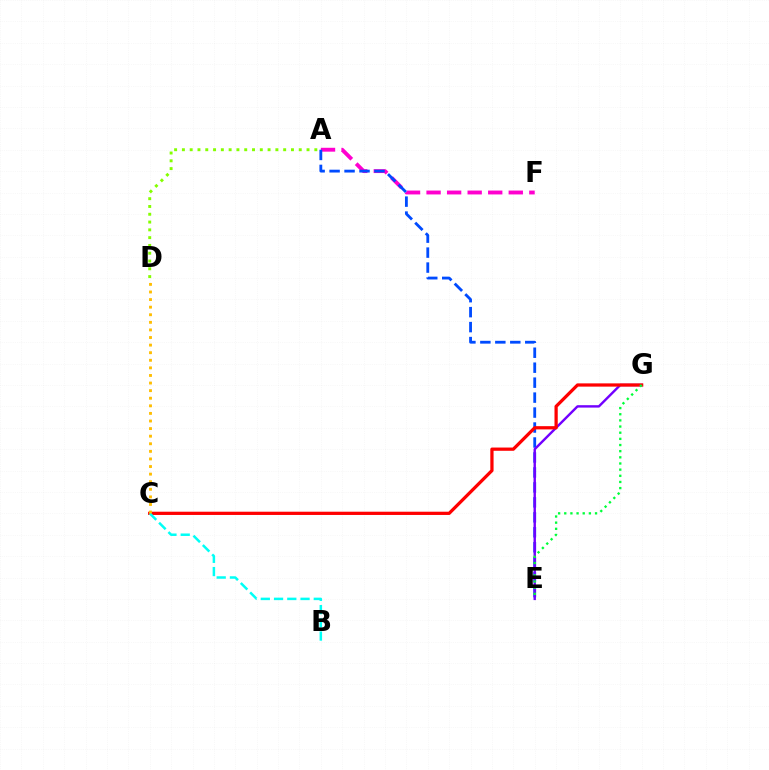{('A', 'D'): [{'color': '#84ff00', 'line_style': 'dotted', 'thickness': 2.12}], ('A', 'F'): [{'color': '#ff00cf', 'line_style': 'dashed', 'thickness': 2.79}], ('A', 'E'): [{'color': '#004bff', 'line_style': 'dashed', 'thickness': 2.03}], ('E', 'G'): [{'color': '#7200ff', 'line_style': 'solid', 'thickness': 1.73}, {'color': '#00ff39', 'line_style': 'dotted', 'thickness': 1.67}], ('C', 'G'): [{'color': '#ff0000', 'line_style': 'solid', 'thickness': 2.34}], ('B', 'C'): [{'color': '#00fff6', 'line_style': 'dashed', 'thickness': 1.8}], ('C', 'D'): [{'color': '#ffbd00', 'line_style': 'dotted', 'thickness': 2.06}]}